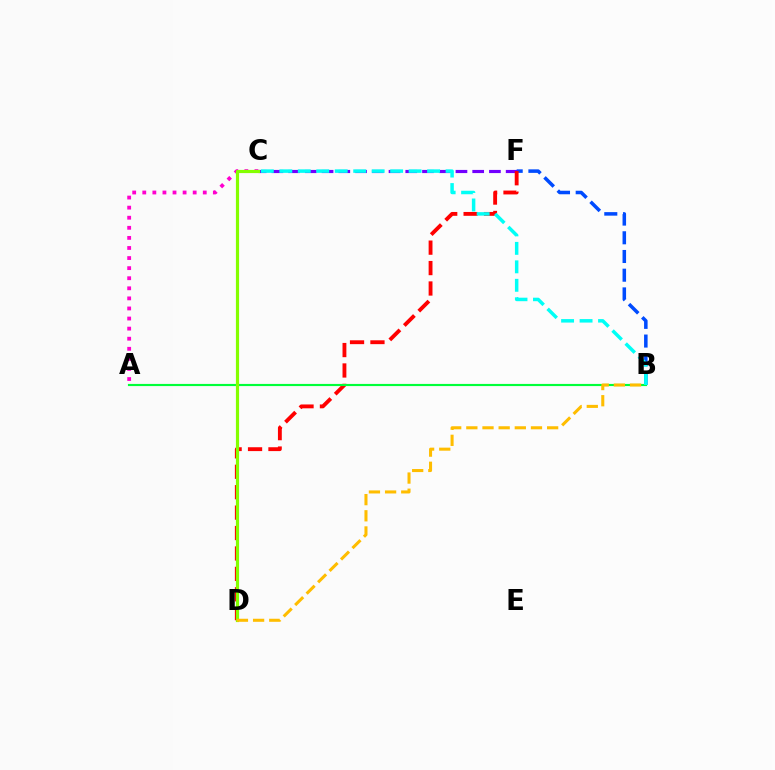{('B', 'F'): [{'color': '#004bff', 'line_style': 'dashed', 'thickness': 2.54}], ('C', 'F'): [{'color': '#7200ff', 'line_style': 'dashed', 'thickness': 2.27}], ('D', 'F'): [{'color': '#ff0000', 'line_style': 'dashed', 'thickness': 2.77}], ('A', 'B'): [{'color': '#00ff39', 'line_style': 'solid', 'thickness': 1.55}], ('A', 'C'): [{'color': '#ff00cf', 'line_style': 'dotted', 'thickness': 2.74}], ('B', 'C'): [{'color': '#00fff6', 'line_style': 'dashed', 'thickness': 2.51}], ('C', 'D'): [{'color': '#84ff00', 'line_style': 'solid', 'thickness': 2.29}], ('B', 'D'): [{'color': '#ffbd00', 'line_style': 'dashed', 'thickness': 2.19}]}